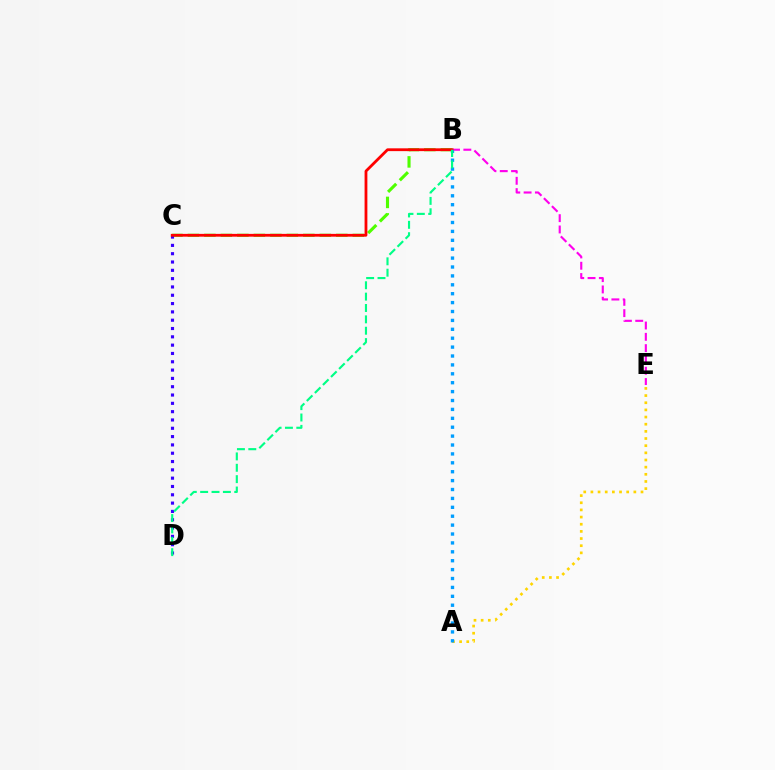{('B', 'C'): [{'color': '#4fff00', 'line_style': 'dashed', 'thickness': 2.24}, {'color': '#ff0000', 'line_style': 'solid', 'thickness': 2.01}], ('B', 'E'): [{'color': '#ff00ed', 'line_style': 'dashed', 'thickness': 1.54}], ('A', 'E'): [{'color': '#ffd500', 'line_style': 'dotted', 'thickness': 1.94}], ('C', 'D'): [{'color': '#3700ff', 'line_style': 'dotted', 'thickness': 2.26}], ('A', 'B'): [{'color': '#009eff', 'line_style': 'dotted', 'thickness': 2.42}], ('B', 'D'): [{'color': '#00ff86', 'line_style': 'dashed', 'thickness': 1.54}]}